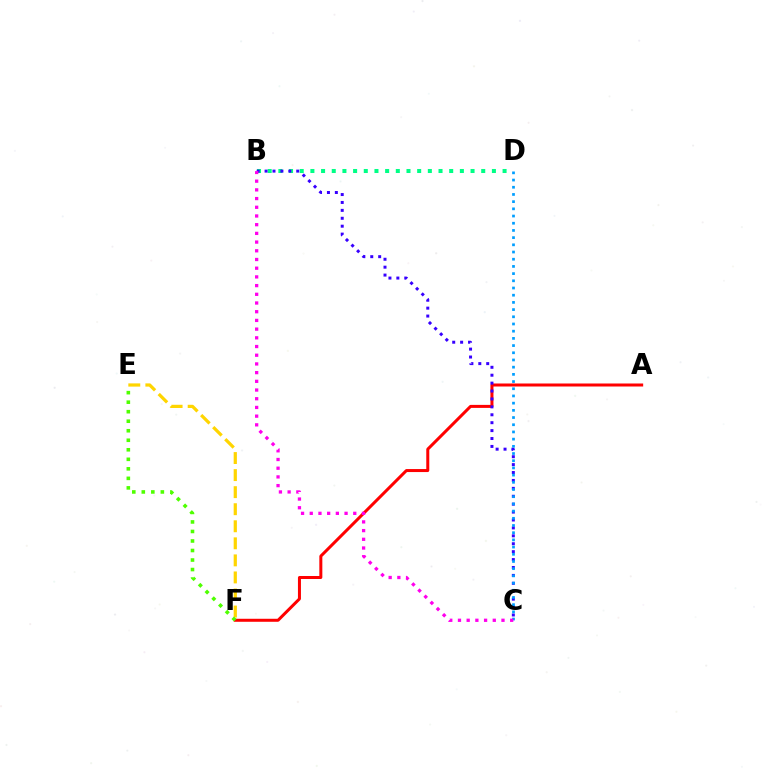{('A', 'F'): [{'color': '#ff0000', 'line_style': 'solid', 'thickness': 2.17}], ('B', 'D'): [{'color': '#00ff86', 'line_style': 'dotted', 'thickness': 2.9}], ('B', 'C'): [{'color': '#3700ff', 'line_style': 'dotted', 'thickness': 2.15}, {'color': '#ff00ed', 'line_style': 'dotted', 'thickness': 2.36}], ('C', 'D'): [{'color': '#009eff', 'line_style': 'dotted', 'thickness': 1.96}], ('E', 'F'): [{'color': '#ffd500', 'line_style': 'dashed', 'thickness': 2.32}, {'color': '#4fff00', 'line_style': 'dotted', 'thickness': 2.59}]}